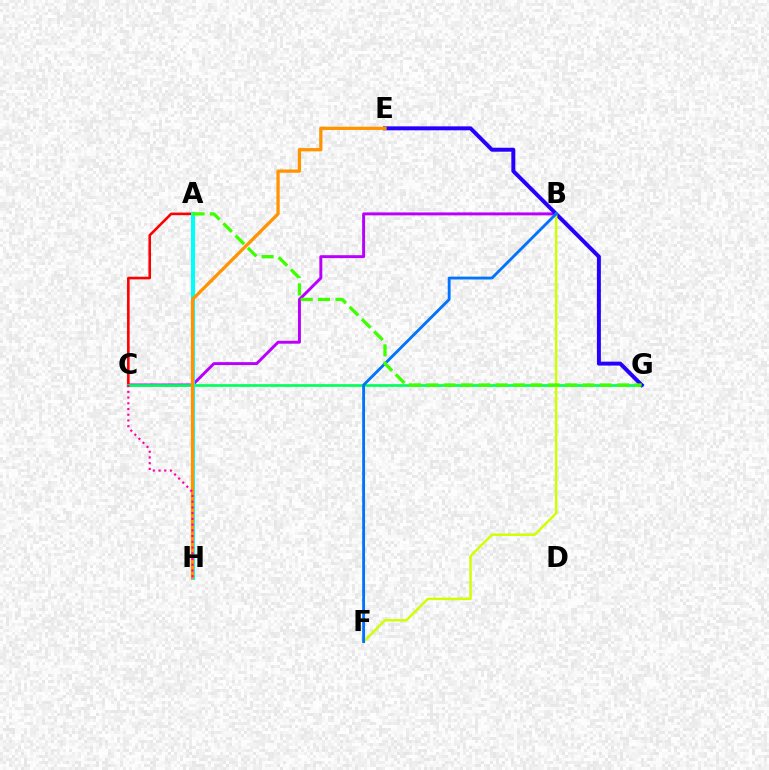{('B', 'C'): [{'color': '#b900ff', 'line_style': 'solid', 'thickness': 2.12}], ('A', 'C'): [{'color': '#ff0000', 'line_style': 'solid', 'thickness': 1.88}], ('C', 'G'): [{'color': '#00ff5c', 'line_style': 'solid', 'thickness': 1.93}], ('E', 'G'): [{'color': '#2500ff', 'line_style': 'solid', 'thickness': 2.85}], ('B', 'F'): [{'color': '#d1ff00', 'line_style': 'solid', 'thickness': 1.76}, {'color': '#0074ff', 'line_style': 'solid', 'thickness': 2.06}], ('A', 'H'): [{'color': '#00fff6', 'line_style': 'solid', 'thickness': 2.92}], ('E', 'H'): [{'color': '#ff9400', 'line_style': 'solid', 'thickness': 2.35}], ('A', 'G'): [{'color': '#3dff00', 'line_style': 'dashed', 'thickness': 2.36}], ('C', 'H'): [{'color': '#ff00ac', 'line_style': 'dotted', 'thickness': 1.56}]}